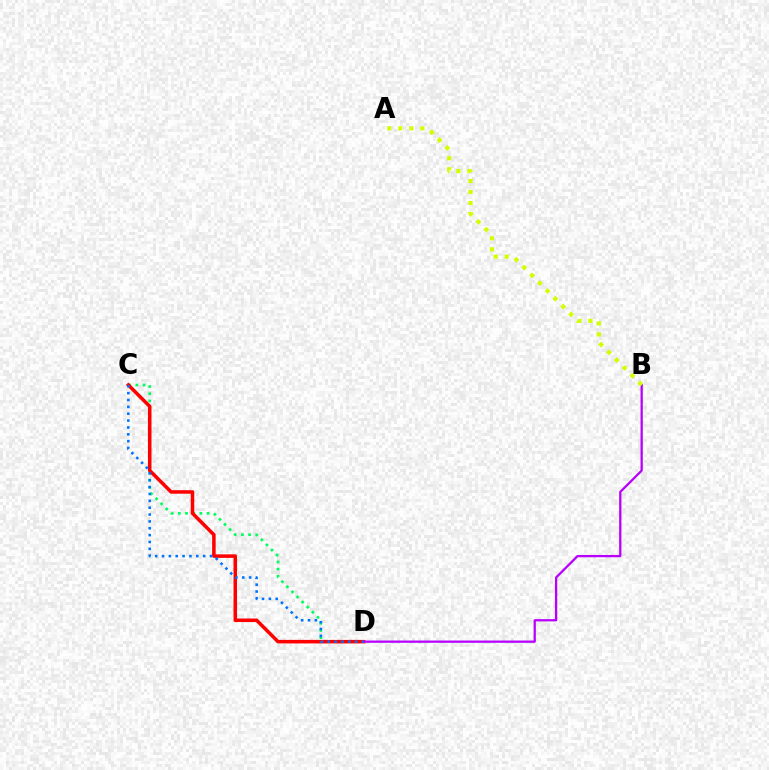{('C', 'D'): [{'color': '#00ff5c', 'line_style': 'dotted', 'thickness': 1.95}, {'color': '#ff0000', 'line_style': 'solid', 'thickness': 2.54}, {'color': '#0074ff', 'line_style': 'dotted', 'thickness': 1.86}], ('B', 'D'): [{'color': '#b900ff', 'line_style': 'solid', 'thickness': 1.64}], ('A', 'B'): [{'color': '#d1ff00', 'line_style': 'dotted', 'thickness': 3.0}]}